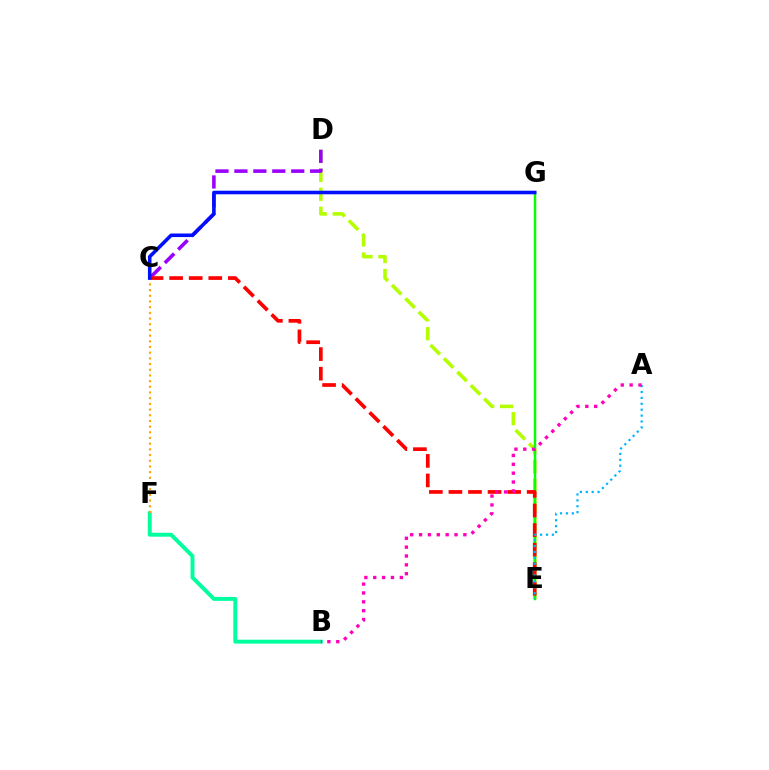{('B', 'F'): [{'color': '#00ff9d', 'line_style': 'solid', 'thickness': 2.83}], ('D', 'E'): [{'color': '#b3ff00', 'line_style': 'dashed', 'thickness': 2.58}], ('C', 'D'): [{'color': '#9b00ff', 'line_style': 'dashed', 'thickness': 2.57}], ('E', 'G'): [{'color': '#08ff00', 'line_style': 'solid', 'thickness': 1.78}], ('C', 'E'): [{'color': '#ff0000', 'line_style': 'dashed', 'thickness': 2.66}], ('C', 'F'): [{'color': '#ffa500', 'line_style': 'dotted', 'thickness': 1.55}], ('C', 'G'): [{'color': '#0010ff', 'line_style': 'solid', 'thickness': 2.57}], ('A', 'E'): [{'color': '#00b5ff', 'line_style': 'dotted', 'thickness': 1.6}], ('A', 'B'): [{'color': '#ff00bd', 'line_style': 'dotted', 'thickness': 2.41}]}